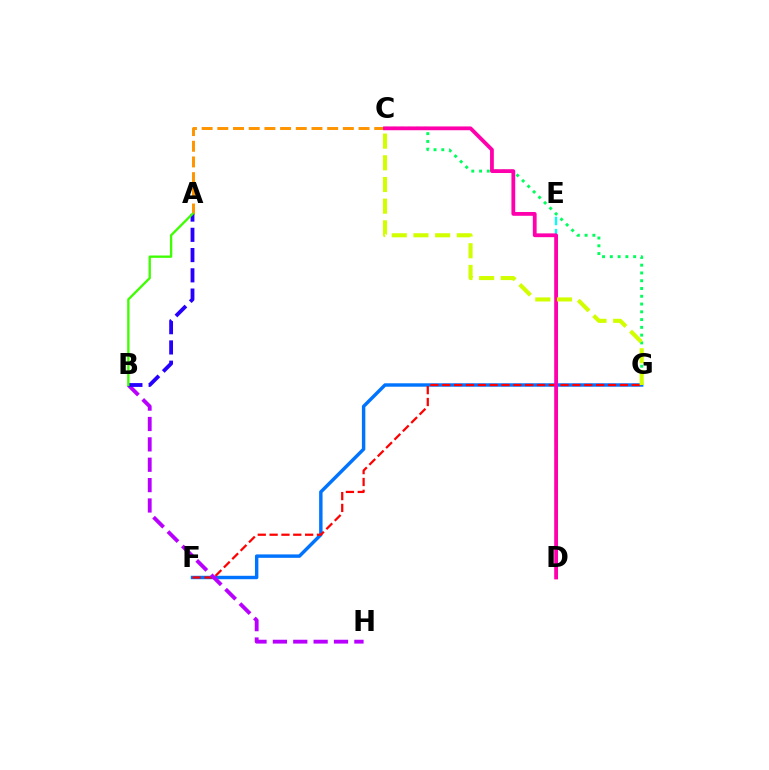{('C', 'G'): [{'color': '#00ff5c', 'line_style': 'dotted', 'thickness': 2.11}, {'color': '#d1ff00', 'line_style': 'dashed', 'thickness': 2.95}], ('F', 'G'): [{'color': '#0074ff', 'line_style': 'solid', 'thickness': 2.47}, {'color': '#ff0000', 'line_style': 'dashed', 'thickness': 1.61}], ('B', 'H'): [{'color': '#b900ff', 'line_style': 'dashed', 'thickness': 2.77}], ('A', 'C'): [{'color': '#ff9400', 'line_style': 'dashed', 'thickness': 2.13}], ('D', 'E'): [{'color': '#00fff6', 'line_style': 'dashed', 'thickness': 1.65}], ('A', 'B'): [{'color': '#2500ff', 'line_style': 'dashed', 'thickness': 2.75}, {'color': '#3dff00', 'line_style': 'solid', 'thickness': 1.67}], ('C', 'D'): [{'color': '#ff00ac', 'line_style': 'solid', 'thickness': 2.73}]}